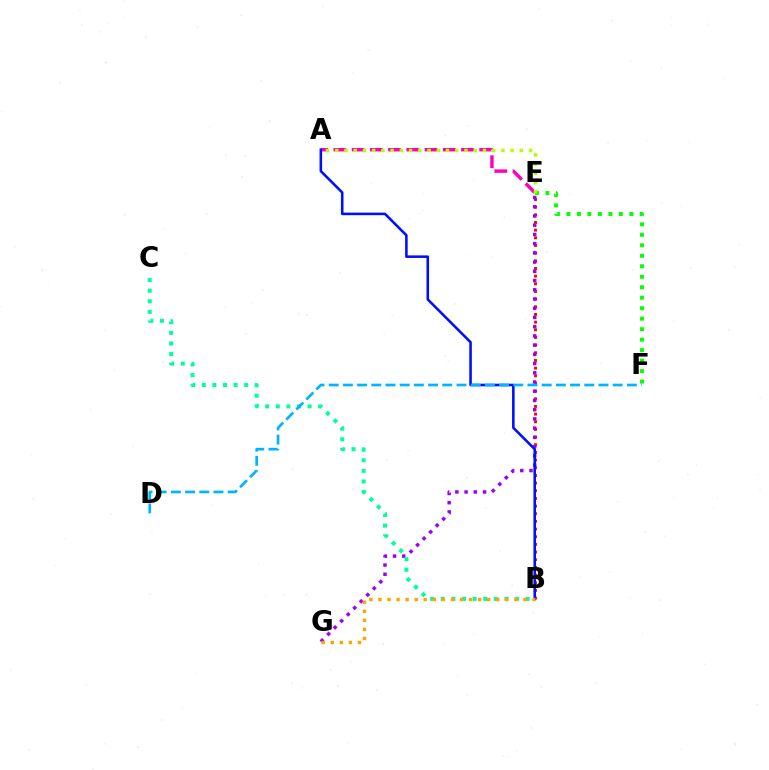{('A', 'E'): [{'color': '#ff00bd', 'line_style': 'dashed', 'thickness': 2.48}, {'color': '#b3ff00', 'line_style': 'dotted', 'thickness': 2.51}], ('B', 'E'): [{'color': '#ff0000', 'line_style': 'dotted', 'thickness': 2.08}], ('E', 'F'): [{'color': '#08ff00', 'line_style': 'dotted', 'thickness': 2.85}], ('E', 'G'): [{'color': '#9b00ff', 'line_style': 'dotted', 'thickness': 2.51}], ('A', 'B'): [{'color': '#0010ff', 'line_style': 'solid', 'thickness': 1.85}], ('B', 'C'): [{'color': '#00ff9d', 'line_style': 'dotted', 'thickness': 2.88}], ('D', 'F'): [{'color': '#00b5ff', 'line_style': 'dashed', 'thickness': 1.93}], ('B', 'G'): [{'color': '#ffa500', 'line_style': 'dotted', 'thickness': 2.46}]}